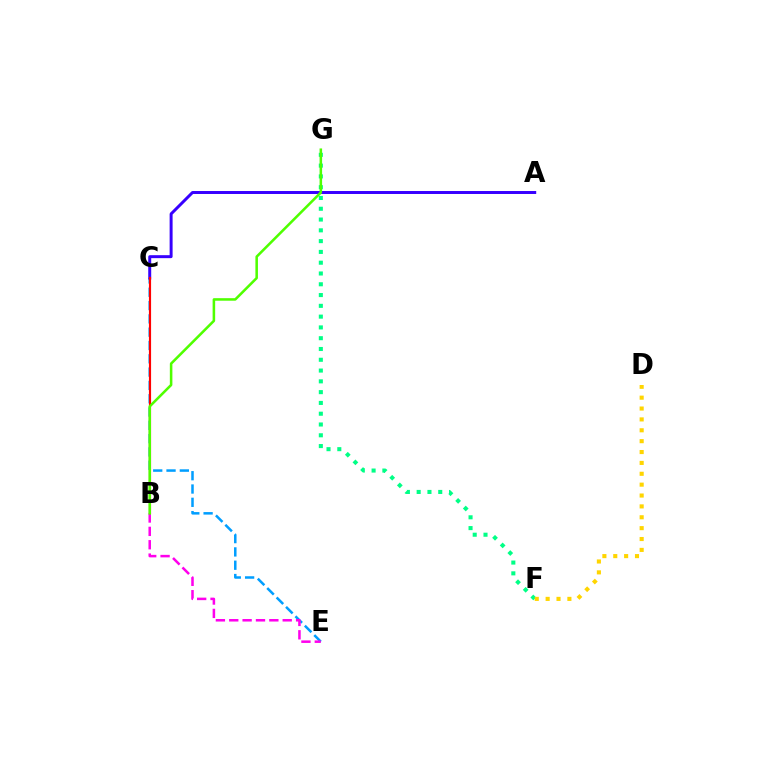{('C', 'E'): [{'color': '#009eff', 'line_style': 'dashed', 'thickness': 1.81}], ('F', 'G'): [{'color': '#00ff86', 'line_style': 'dotted', 'thickness': 2.93}], ('A', 'C'): [{'color': '#3700ff', 'line_style': 'solid', 'thickness': 2.14}], ('B', 'E'): [{'color': '#ff00ed', 'line_style': 'dashed', 'thickness': 1.82}], ('B', 'C'): [{'color': '#ff0000', 'line_style': 'solid', 'thickness': 1.55}], ('D', 'F'): [{'color': '#ffd500', 'line_style': 'dotted', 'thickness': 2.95}], ('B', 'G'): [{'color': '#4fff00', 'line_style': 'solid', 'thickness': 1.83}]}